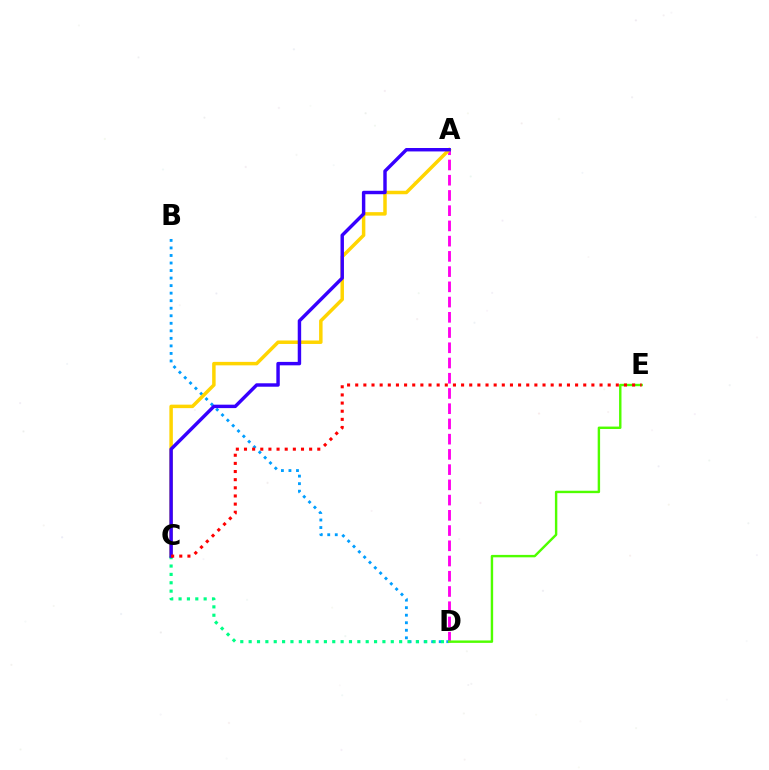{('A', 'D'): [{'color': '#ff00ed', 'line_style': 'dashed', 'thickness': 2.07}], ('B', 'D'): [{'color': '#009eff', 'line_style': 'dotted', 'thickness': 2.05}], ('A', 'C'): [{'color': '#ffd500', 'line_style': 'solid', 'thickness': 2.51}, {'color': '#3700ff', 'line_style': 'solid', 'thickness': 2.47}], ('C', 'D'): [{'color': '#00ff86', 'line_style': 'dotted', 'thickness': 2.27}], ('D', 'E'): [{'color': '#4fff00', 'line_style': 'solid', 'thickness': 1.74}], ('C', 'E'): [{'color': '#ff0000', 'line_style': 'dotted', 'thickness': 2.21}]}